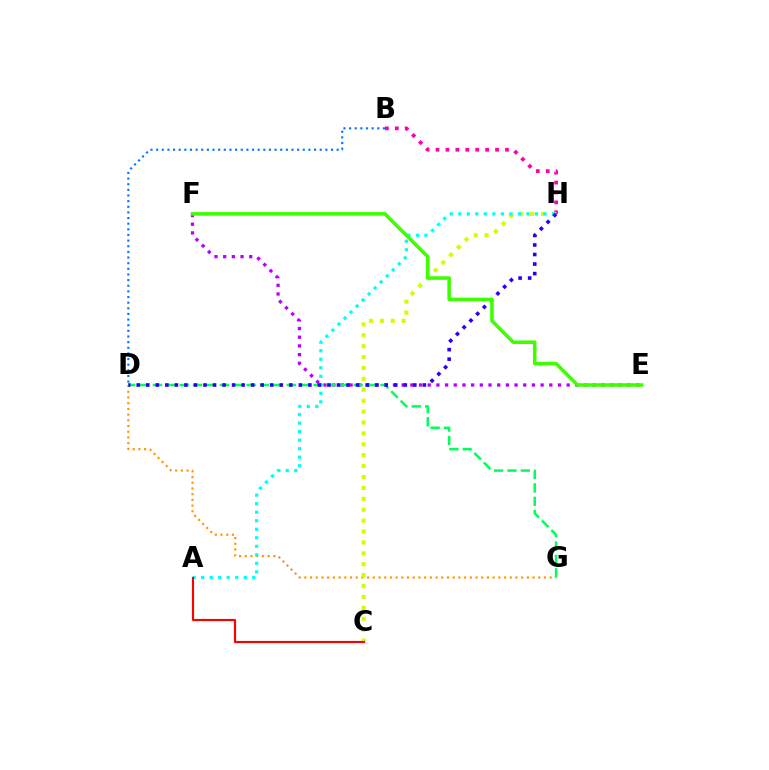{('E', 'F'): [{'color': '#b900ff', 'line_style': 'dotted', 'thickness': 2.36}, {'color': '#3dff00', 'line_style': 'solid', 'thickness': 2.56}], ('D', 'G'): [{'color': '#ff9400', 'line_style': 'dotted', 'thickness': 1.55}, {'color': '#00ff5c', 'line_style': 'dashed', 'thickness': 1.82}], ('B', 'H'): [{'color': '#ff00ac', 'line_style': 'dotted', 'thickness': 2.7}], ('B', 'D'): [{'color': '#0074ff', 'line_style': 'dotted', 'thickness': 1.53}], ('C', 'H'): [{'color': '#d1ff00', 'line_style': 'dotted', 'thickness': 2.96}], ('A', 'H'): [{'color': '#00fff6', 'line_style': 'dotted', 'thickness': 2.32}], ('A', 'C'): [{'color': '#ff0000', 'line_style': 'solid', 'thickness': 1.55}], ('D', 'H'): [{'color': '#2500ff', 'line_style': 'dotted', 'thickness': 2.59}]}